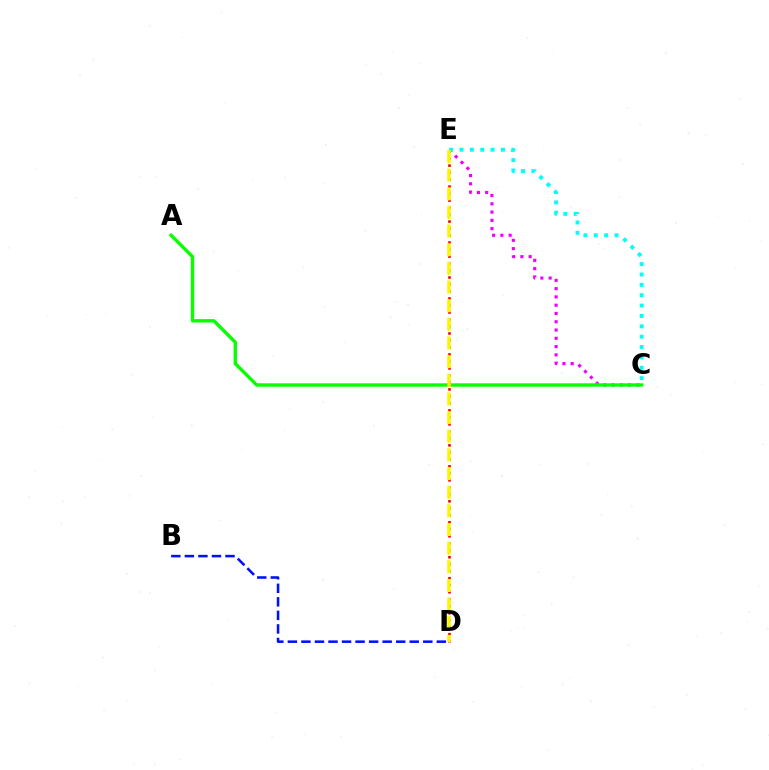{('C', 'E'): [{'color': '#ee00ff', 'line_style': 'dotted', 'thickness': 2.25}, {'color': '#00fff6', 'line_style': 'dotted', 'thickness': 2.82}], ('B', 'D'): [{'color': '#0010ff', 'line_style': 'dashed', 'thickness': 1.84}], ('D', 'E'): [{'color': '#ff0000', 'line_style': 'dotted', 'thickness': 1.9}, {'color': '#fcf500', 'line_style': 'dashed', 'thickness': 2.53}], ('A', 'C'): [{'color': '#08ff00', 'line_style': 'solid', 'thickness': 2.44}]}